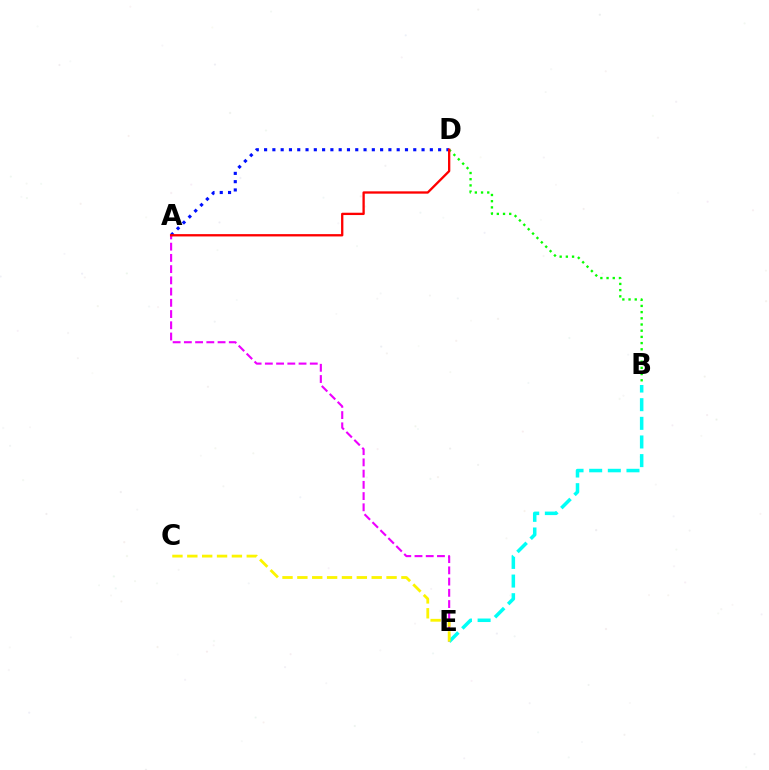{('B', 'D'): [{'color': '#08ff00', 'line_style': 'dotted', 'thickness': 1.68}], ('A', 'E'): [{'color': '#ee00ff', 'line_style': 'dashed', 'thickness': 1.53}], ('B', 'E'): [{'color': '#00fff6', 'line_style': 'dashed', 'thickness': 2.53}], ('A', 'D'): [{'color': '#0010ff', 'line_style': 'dotted', 'thickness': 2.25}, {'color': '#ff0000', 'line_style': 'solid', 'thickness': 1.67}], ('C', 'E'): [{'color': '#fcf500', 'line_style': 'dashed', 'thickness': 2.02}]}